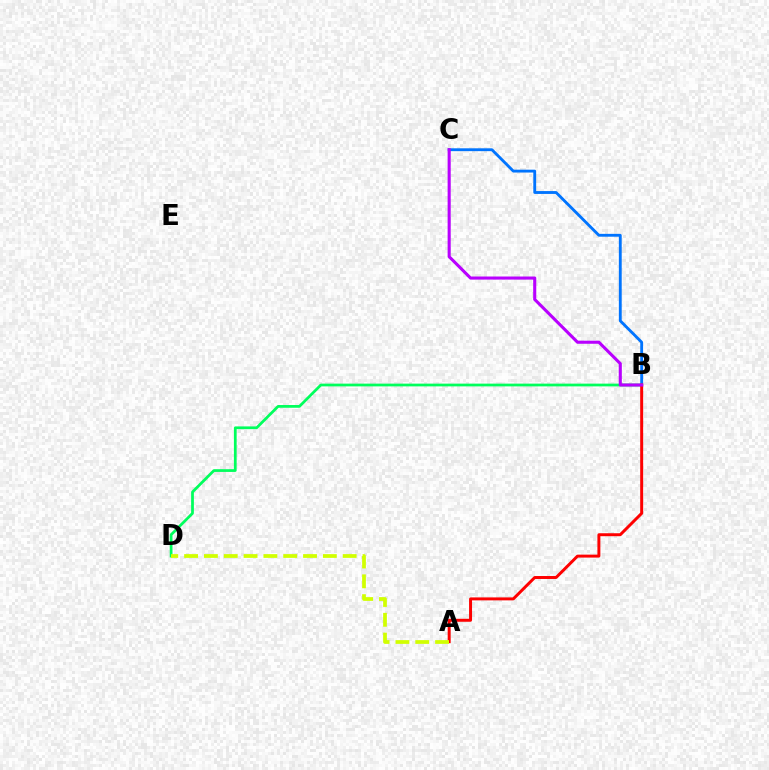{('B', 'C'): [{'color': '#0074ff', 'line_style': 'solid', 'thickness': 2.05}, {'color': '#b900ff', 'line_style': 'solid', 'thickness': 2.22}], ('B', 'D'): [{'color': '#00ff5c', 'line_style': 'solid', 'thickness': 1.98}], ('A', 'B'): [{'color': '#ff0000', 'line_style': 'solid', 'thickness': 2.13}], ('A', 'D'): [{'color': '#d1ff00', 'line_style': 'dashed', 'thickness': 2.69}]}